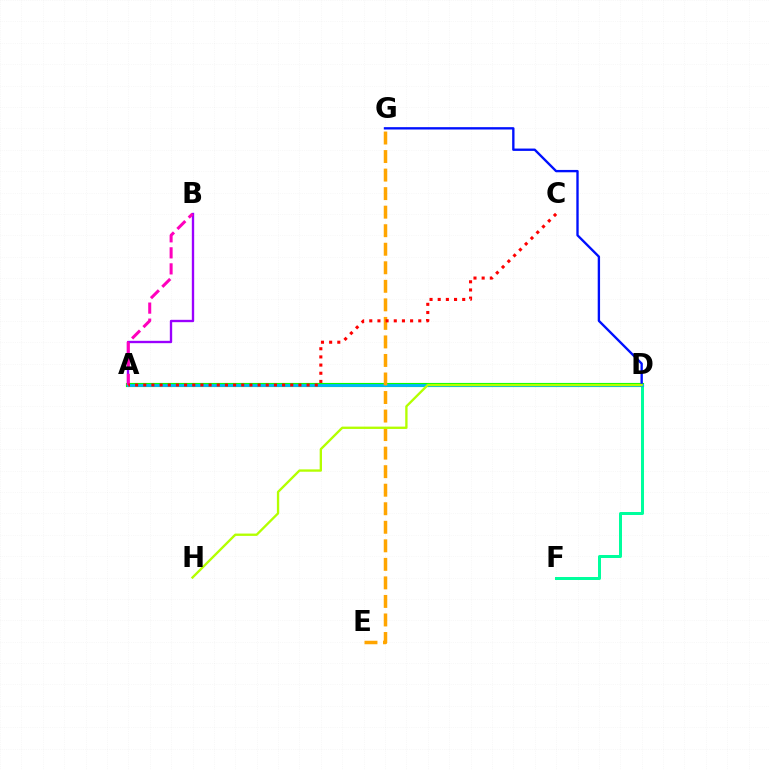{('D', 'F'): [{'color': '#00ff9d', 'line_style': 'solid', 'thickness': 2.16}], ('A', 'D'): [{'color': '#08ff00', 'line_style': 'solid', 'thickness': 2.98}, {'color': '#00b5ff', 'line_style': 'solid', 'thickness': 2.02}], ('A', 'B'): [{'color': '#9b00ff', 'line_style': 'solid', 'thickness': 1.69}, {'color': '#ff00bd', 'line_style': 'dashed', 'thickness': 2.18}], ('D', 'G'): [{'color': '#0010ff', 'line_style': 'solid', 'thickness': 1.69}], ('E', 'G'): [{'color': '#ffa500', 'line_style': 'dashed', 'thickness': 2.52}], ('A', 'C'): [{'color': '#ff0000', 'line_style': 'dotted', 'thickness': 2.22}], ('D', 'H'): [{'color': '#b3ff00', 'line_style': 'solid', 'thickness': 1.68}]}